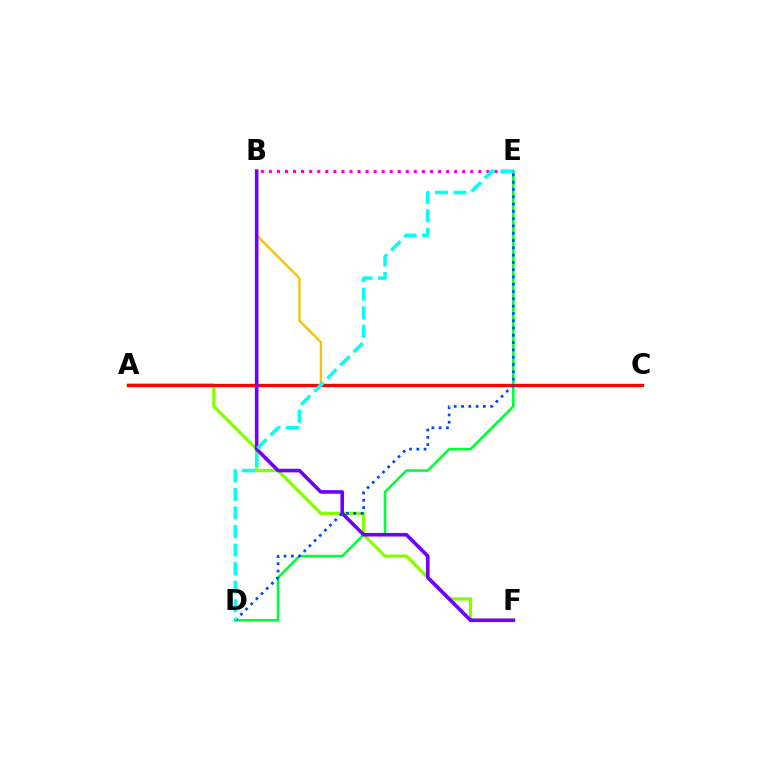{('B', 'C'): [{'color': '#ffbd00', 'line_style': 'solid', 'thickness': 1.61}], ('D', 'E'): [{'color': '#00ff39', 'line_style': 'solid', 'thickness': 1.87}, {'color': '#004bff', 'line_style': 'dotted', 'thickness': 1.98}, {'color': '#00fff6', 'line_style': 'dashed', 'thickness': 2.52}], ('A', 'F'): [{'color': '#84ff00', 'line_style': 'solid', 'thickness': 2.35}], ('A', 'C'): [{'color': '#ff0000', 'line_style': 'solid', 'thickness': 2.37}], ('B', 'F'): [{'color': '#7200ff', 'line_style': 'solid', 'thickness': 2.61}], ('B', 'E'): [{'color': '#ff00cf', 'line_style': 'dotted', 'thickness': 2.19}]}